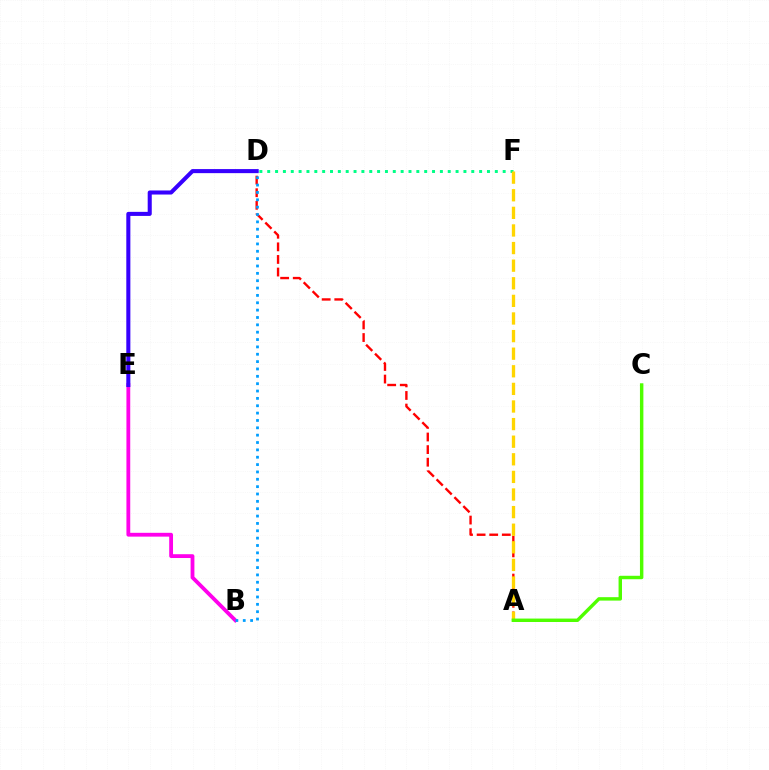{('A', 'D'): [{'color': '#ff0000', 'line_style': 'dashed', 'thickness': 1.71}], ('B', 'E'): [{'color': '#ff00ed', 'line_style': 'solid', 'thickness': 2.74}], ('B', 'D'): [{'color': '#009eff', 'line_style': 'dotted', 'thickness': 2.0}], ('D', 'F'): [{'color': '#00ff86', 'line_style': 'dotted', 'thickness': 2.13}], ('A', 'F'): [{'color': '#ffd500', 'line_style': 'dashed', 'thickness': 2.39}], ('D', 'E'): [{'color': '#3700ff', 'line_style': 'solid', 'thickness': 2.92}], ('A', 'C'): [{'color': '#4fff00', 'line_style': 'solid', 'thickness': 2.47}]}